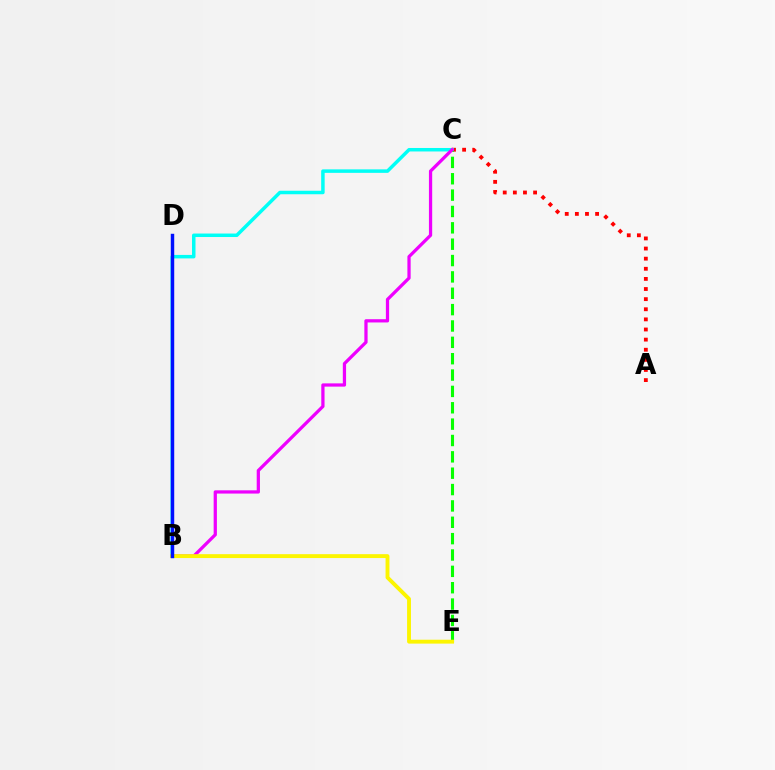{('A', 'C'): [{'color': '#ff0000', 'line_style': 'dotted', 'thickness': 2.75}], ('B', 'C'): [{'color': '#00fff6', 'line_style': 'solid', 'thickness': 2.51}, {'color': '#ee00ff', 'line_style': 'solid', 'thickness': 2.34}], ('C', 'E'): [{'color': '#08ff00', 'line_style': 'dashed', 'thickness': 2.22}], ('B', 'E'): [{'color': '#fcf500', 'line_style': 'solid', 'thickness': 2.8}], ('B', 'D'): [{'color': '#0010ff', 'line_style': 'solid', 'thickness': 2.48}]}